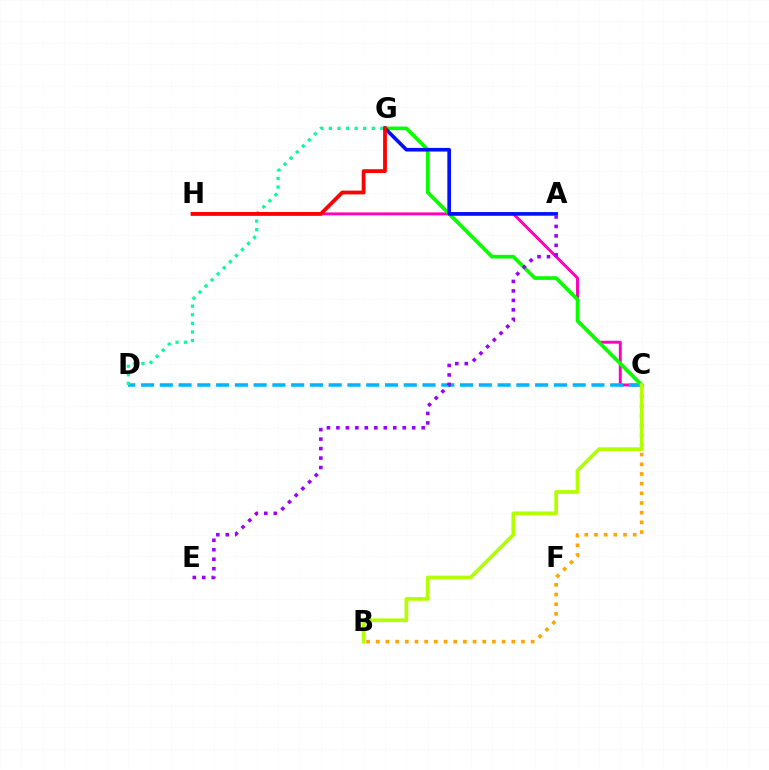{('C', 'H'): [{'color': '#ff00bd', 'line_style': 'solid', 'thickness': 2.12}], ('B', 'C'): [{'color': '#ffa500', 'line_style': 'dotted', 'thickness': 2.63}, {'color': '#b3ff00', 'line_style': 'solid', 'thickness': 2.69}], ('C', 'D'): [{'color': '#00b5ff', 'line_style': 'dashed', 'thickness': 2.55}], ('C', 'G'): [{'color': '#08ff00', 'line_style': 'solid', 'thickness': 2.65}], ('A', 'G'): [{'color': '#0010ff', 'line_style': 'solid', 'thickness': 2.62}], ('D', 'G'): [{'color': '#00ff9d', 'line_style': 'dotted', 'thickness': 2.33}], ('G', 'H'): [{'color': '#ff0000', 'line_style': 'solid', 'thickness': 2.73}], ('A', 'E'): [{'color': '#9b00ff', 'line_style': 'dotted', 'thickness': 2.57}]}